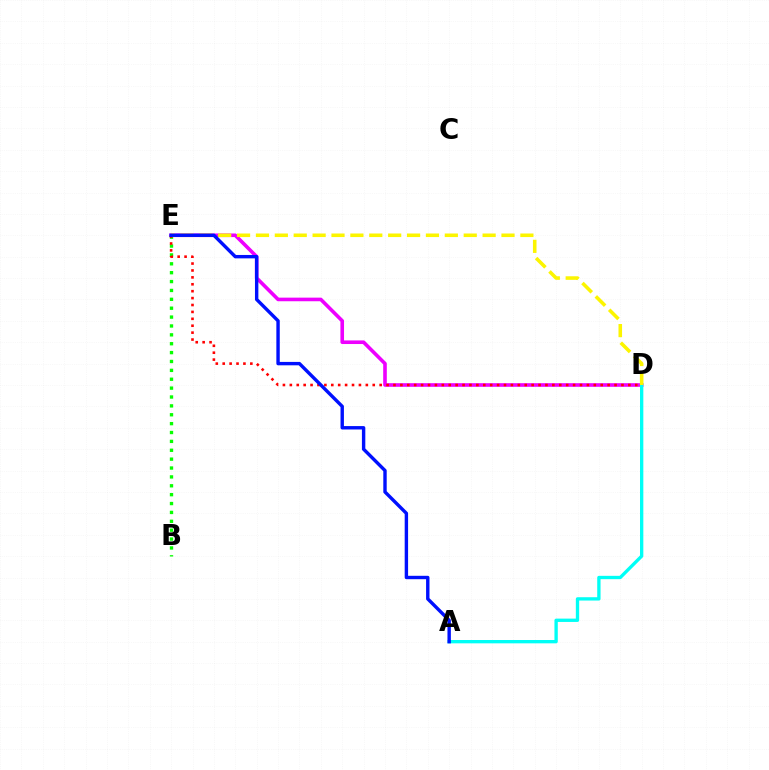{('D', 'E'): [{'color': '#ee00ff', 'line_style': 'solid', 'thickness': 2.6}, {'color': '#fcf500', 'line_style': 'dashed', 'thickness': 2.57}, {'color': '#ff0000', 'line_style': 'dotted', 'thickness': 1.88}], ('A', 'D'): [{'color': '#00fff6', 'line_style': 'solid', 'thickness': 2.4}], ('B', 'E'): [{'color': '#08ff00', 'line_style': 'dotted', 'thickness': 2.41}], ('A', 'E'): [{'color': '#0010ff', 'line_style': 'solid', 'thickness': 2.45}]}